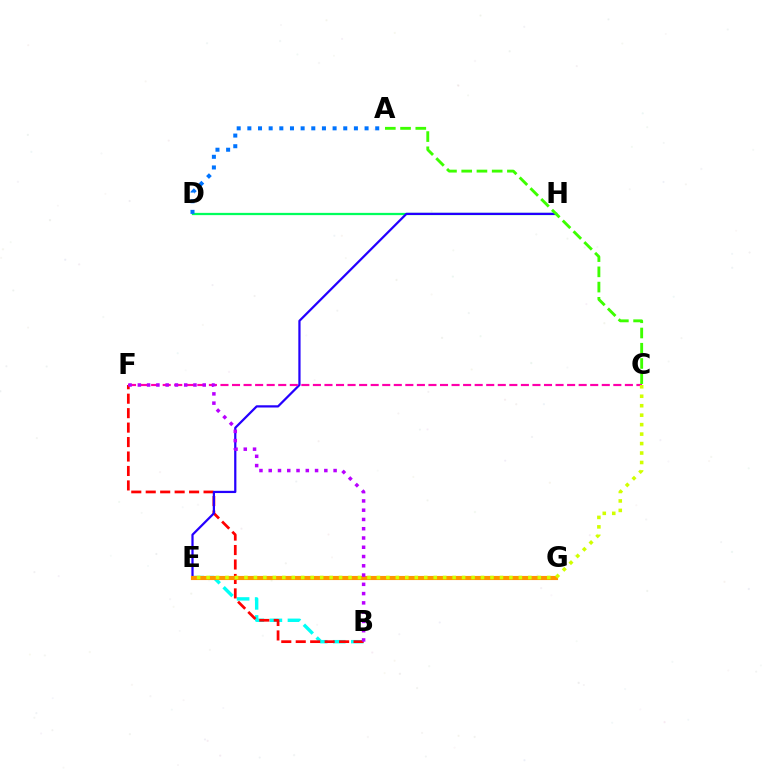{('D', 'H'): [{'color': '#00ff5c', 'line_style': 'solid', 'thickness': 1.63}], ('B', 'E'): [{'color': '#00fff6', 'line_style': 'dashed', 'thickness': 2.45}], ('A', 'D'): [{'color': '#0074ff', 'line_style': 'dotted', 'thickness': 2.9}], ('B', 'F'): [{'color': '#ff0000', 'line_style': 'dashed', 'thickness': 1.96}, {'color': '#b900ff', 'line_style': 'dotted', 'thickness': 2.52}], ('E', 'H'): [{'color': '#2500ff', 'line_style': 'solid', 'thickness': 1.61}], ('E', 'G'): [{'color': '#ff9400', 'line_style': 'solid', 'thickness': 2.97}], ('C', 'F'): [{'color': '#ff00ac', 'line_style': 'dashed', 'thickness': 1.57}], ('A', 'C'): [{'color': '#3dff00', 'line_style': 'dashed', 'thickness': 2.07}], ('C', 'E'): [{'color': '#d1ff00', 'line_style': 'dotted', 'thickness': 2.57}]}